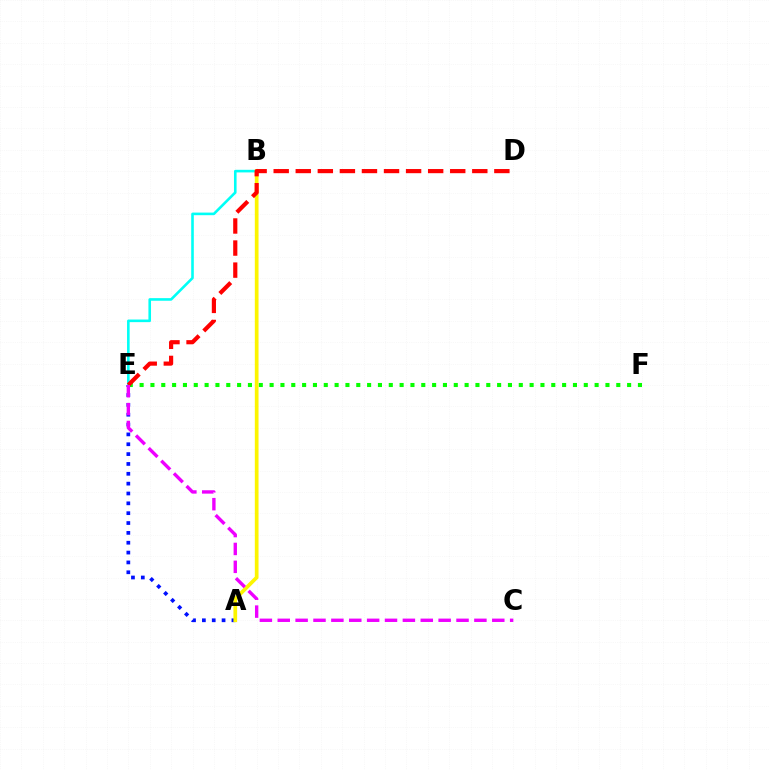{('B', 'E'): [{'color': '#00fff6', 'line_style': 'solid', 'thickness': 1.88}], ('E', 'F'): [{'color': '#08ff00', 'line_style': 'dotted', 'thickness': 2.94}], ('A', 'E'): [{'color': '#0010ff', 'line_style': 'dotted', 'thickness': 2.68}], ('A', 'B'): [{'color': '#fcf500', 'line_style': 'solid', 'thickness': 2.67}], ('D', 'E'): [{'color': '#ff0000', 'line_style': 'dashed', 'thickness': 3.0}], ('C', 'E'): [{'color': '#ee00ff', 'line_style': 'dashed', 'thickness': 2.43}]}